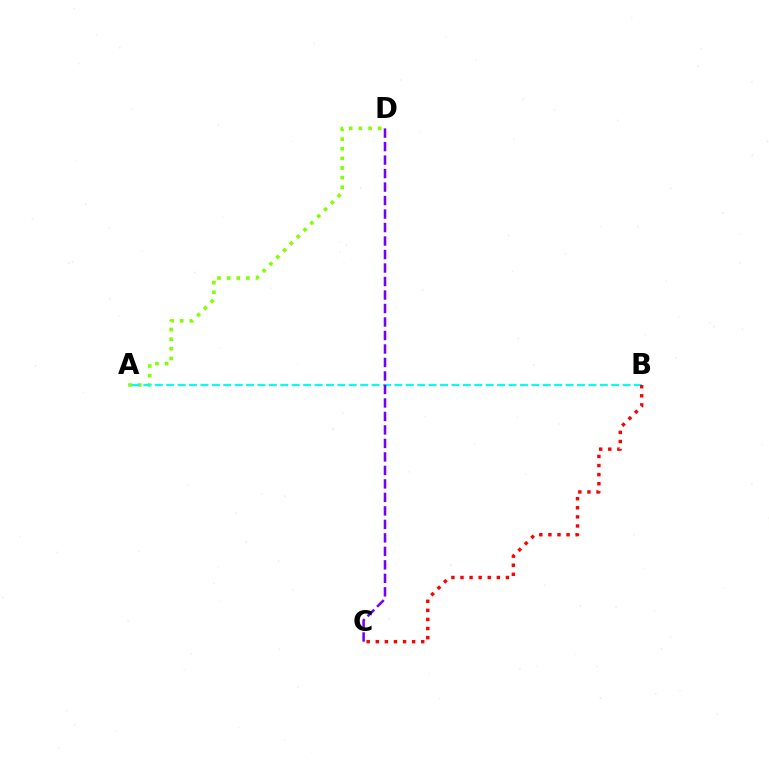{('A', 'D'): [{'color': '#84ff00', 'line_style': 'dotted', 'thickness': 2.62}], ('A', 'B'): [{'color': '#00fff6', 'line_style': 'dashed', 'thickness': 1.55}], ('B', 'C'): [{'color': '#ff0000', 'line_style': 'dotted', 'thickness': 2.47}], ('C', 'D'): [{'color': '#7200ff', 'line_style': 'dashed', 'thickness': 1.83}]}